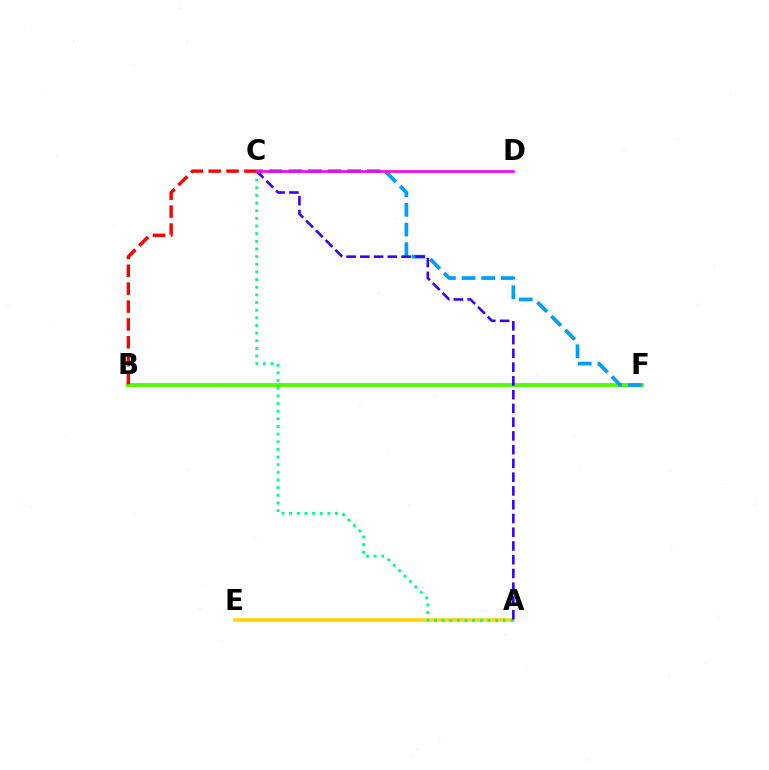{('B', 'F'): [{'color': '#4fff00', 'line_style': 'solid', 'thickness': 2.78}], ('C', 'F'): [{'color': '#009eff', 'line_style': 'dashed', 'thickness': 2.67}], ('A', 'E'): [{'color': '#ffd500', 'line_style': 'solid', 'thickness': 2.54}], ('A', 'C'): [{'color': '#00ff86', 'line_style': 'dotted', 'thickness': 2.08}, {'color': '#3700ff', 'line_style': 'dashed', 'thickness': 1.87}], ('B', 'C'): [{'color': '#ff0000', 'line_style': 'dashed', 'thickness': 2.43}], ('C', 'D'): [{'color': '#ff00ed', 'line_style': 'solid', 'thickness': 1.91}]}